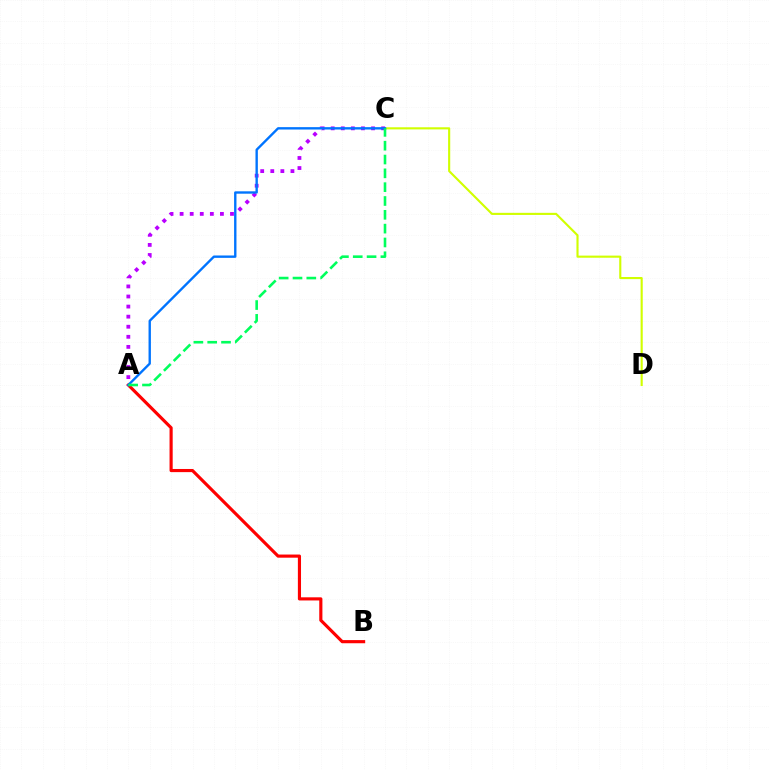{('C', 'D'): [{'color': '#d1ff00', 'line_style': 'solid', 'thickness': 1.53}], ('A', 'B'): [{'color': '#ff0000', 'line_style': 'solid', 'thickness': 2.27}], ('A', 'C'): [{'color': '#b900ff', 'line_style': 'dotted', 'thickness': 2.74}, {'color': '#0074ff', 'line_style': 'solid', 'thickness': 1.71}, {'color': '#00ff5c', 'line_style': 'dashed', 'thickness': 1.88}]}